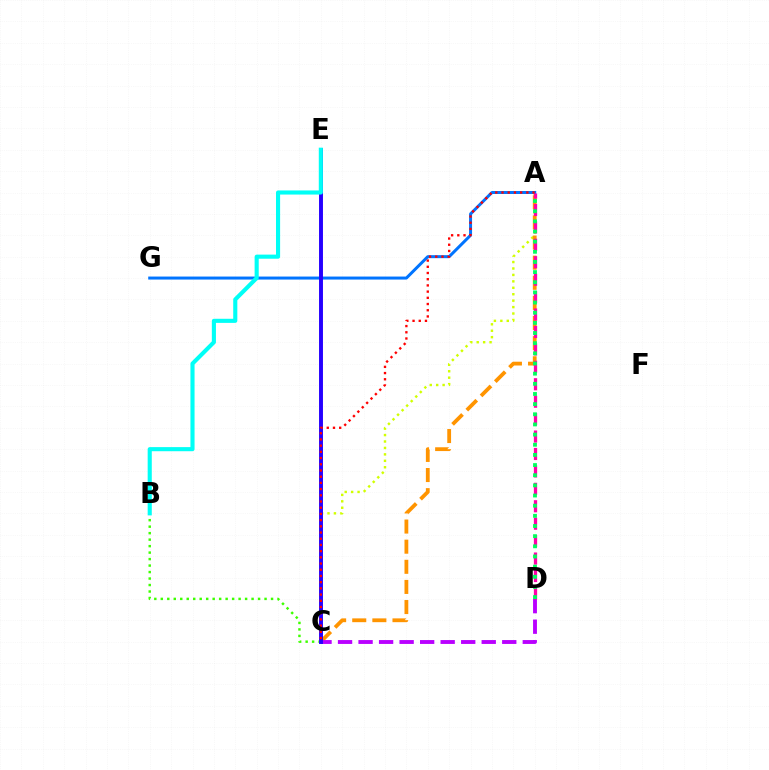{('A', 'C'): [{'color': '#d1ff00', 'line_style': 'dotted', 'thickness': 1.75}, {'color': '#ff9400', 'line_style': 'dashed', 'thickness': 2.73}, {'color': '#ff0000', 'line_style': 'dotted', 'thickness': 1.69}], ('B', 'C'): [{'color': '#3dff00', 'line_style': 'dotted', 'thickness': 1.76}], ('A', 'G'): [{'color': '#0074ff', 'line_style': 'solid', 'thickness': 2.16}], ('C', 'D'): [{'color': '#b900ff', 'line_style': 'dashed', 'thickness': 2.79}], ('C', 'E'): [{'color': '#2500ff', 'line_style': 'solid', 'thickness': 2.83}], ('A', 'D'): [{'color': '#ff00ac', 'line_style': 'dashed', 'thickness': 2.37}, {'color': '#00ff5c', 'line_style': 'dotted', 'thickness': 2.76}], ('B', 'E'): [{'color': '#00fff6', 'line_style': 'solid', 'thickness': 2.96}]}